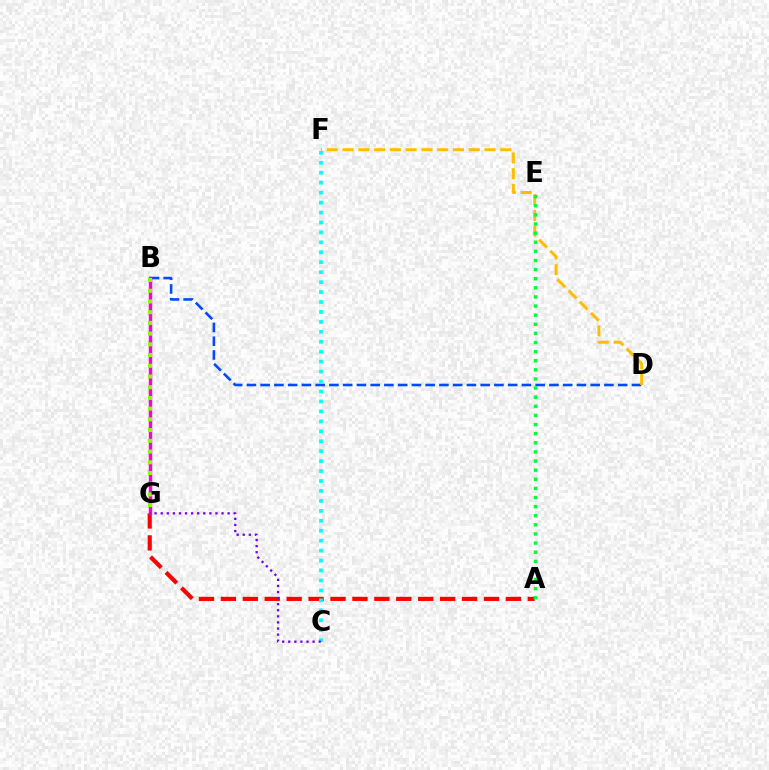{('B', 'D'): [{'color': '#004bff', 'line_style': 'dashed', 'thickness': 1.87}], ('A', 'G'): [{'color': '#ff0000', 'line_style': 'dashed', 'thickness': 2.98}], ('C', 'F'): [{'color': '#00fff6', 'line_style': 'dotted', 'thickness': 2.7}], ('D', 'F'): [{'color': '#ffbd00', 'line_style': 'dashed', 'thickness': 2.14}], ('B', 'G'): [{'color': '#ff00cf', 'line_style': 'solid', 'thickness': 2.48}, {'color': '#84ff00', 'line_style': 'dotted', 'thickness': 2.91}], ('A', 'E'): [{'color': '#00ff39', 'line_style': 'dotted', 'thickness': 2.48}], ('C', 'G'): [{'color': '#7200ff', 'line_style': 'dotted', 'thickness': 1.65}]}